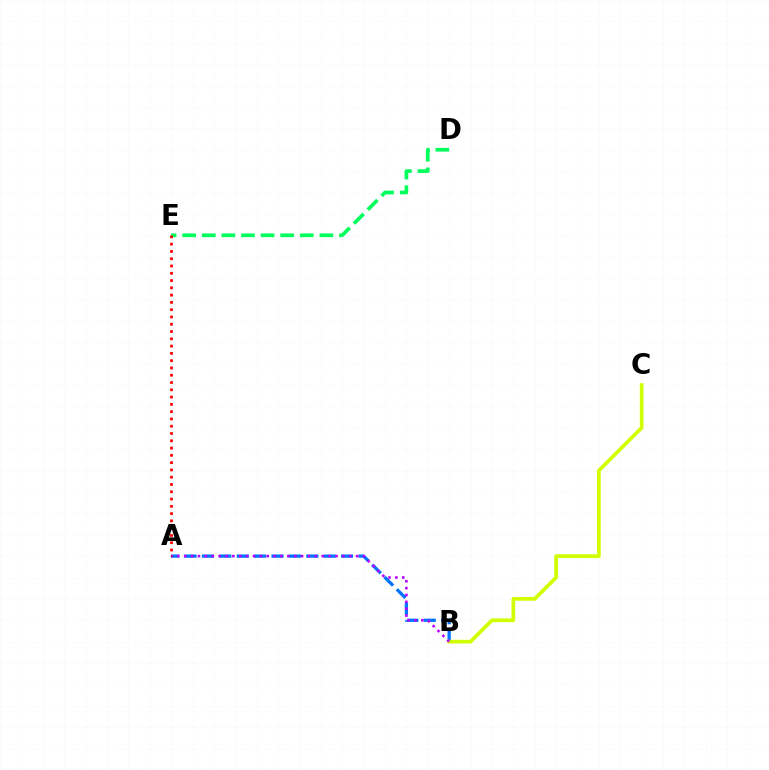{('A', 'B'): [{'color': '#0074ff', 'line_style': 'dashed', 'thickness': 2.36}, {'color': '#b900ff', 'line_style': 'dotted', 'thickness': 1.87}], ('B', 'C'): [{'color': '#d1ff00', 'line_style': 'solid', 'thickness': 2.67}], ('D', 'E'): [{'color': '#00ff5c', 'line_style': 'dashed', 'thickness': 2.66}], ('A', 'E'): [{'color': '#ff0000', 'line_style': 'dotted', 'thickness': 1.98}]}